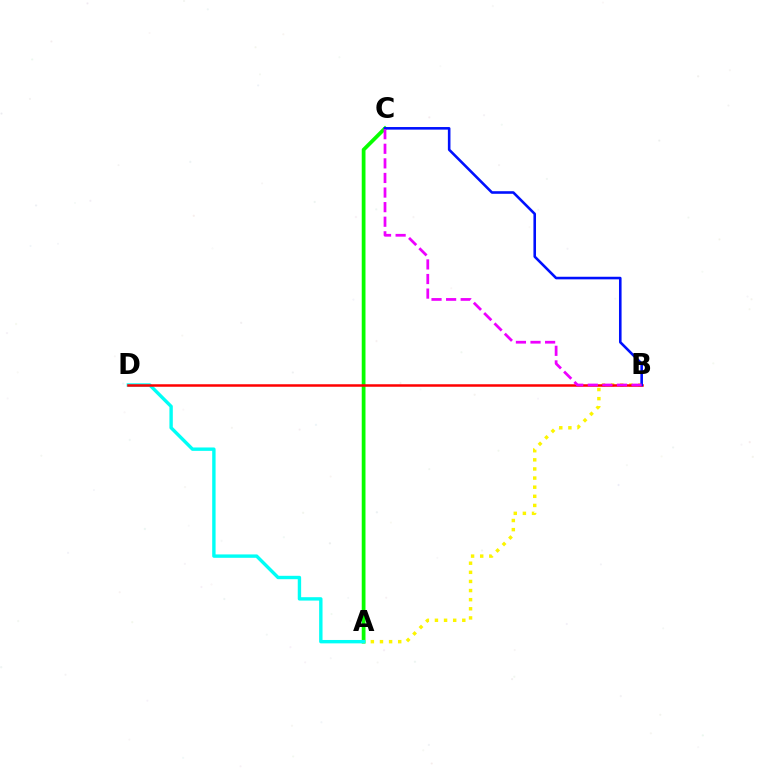{('A', 'C'): [{'color': '#08ff00', 'line_style': 'solid', 'thickness': 2.7}], ('A', 'B'): [{'color': '#fcf500', 'line_style': 'dotted', 'thickness': 2.48}], ('A', 'D'): [{'color': '#00fff6', 'line_style': 'solid', 'thickness': 2.44}], ('B', 'D'): [{'color': '#ff0000', 'line_style': 'solid', 'thickness': 1.8}], ('B', 'C'): [{'color': '#0010ff', 'line_style': 'solid', 'thickness': 1.86}, {'color': '#ee00ff', 'line_style': 'dashed', 'thickness': 1.98}]}